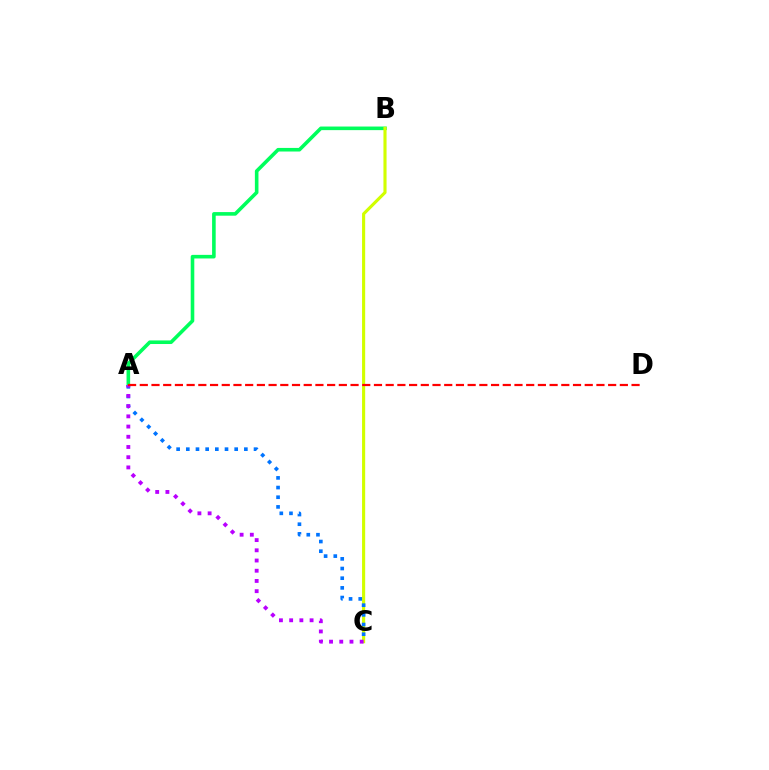{('A', 'B'): [{'color': '#00ff5c', 'line_style': 'solid', 'thickness': 2.59}], ('B', 'C'): [{'color': '#d1ff00', 'line_style': 'solid', 'thickness': 2.25}], ('A', 'C'): [{'color': '#0074ff', 'line_style': 'dotted', 'thickness': 2.63}, {'color': '#b900ff', 'line_style': 'dotted', 'thickness': 2.78}], ('A', 'D'): [{'color': '#ff0000', 'line_style': 'dashed', 'thickness': 1.59}]}